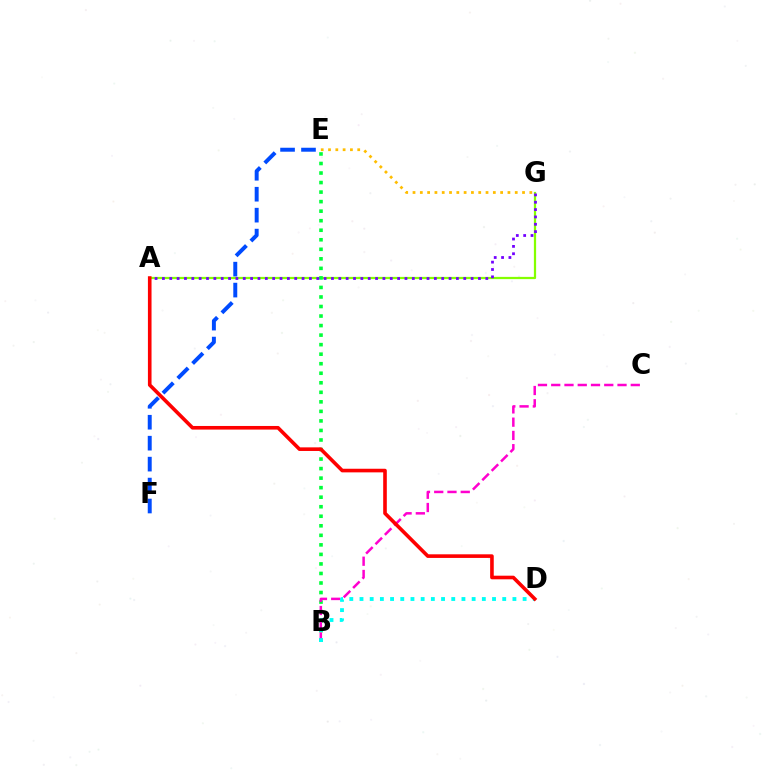{('A', 'G'): [{'color': '#84ff00', 'line_style': 'solid', 'thickness': 1.62}, {'color': '#7200ff', 'line_style': 'dotted', 'thickness': 2.0}], ('E', 'G'): [{'color': '#ffbd00', 'line_style': 'dotted', 'thickness': 1.98}], ('B', 'E'): [{'color': '#00ff39', 'line_style': 'dotted', 'thickness': 2.59}], ('B', 'C'): [{'color': '#ff00cf', 'line_style': 'dashed', 'thickness': 1.8}], ('B', 'D'): [{'color': '#00fff6', 'line_style': 'dotted', 'thickness': 2.77}], ('E', 'F'): [{'color': '#004bff', 'line_style': 'dashed', 'thickness': 2.85}], ('A', 'D'): [{'color': '#ff0000', 'line_style': 'solid', 'thickness': 2.6}]}